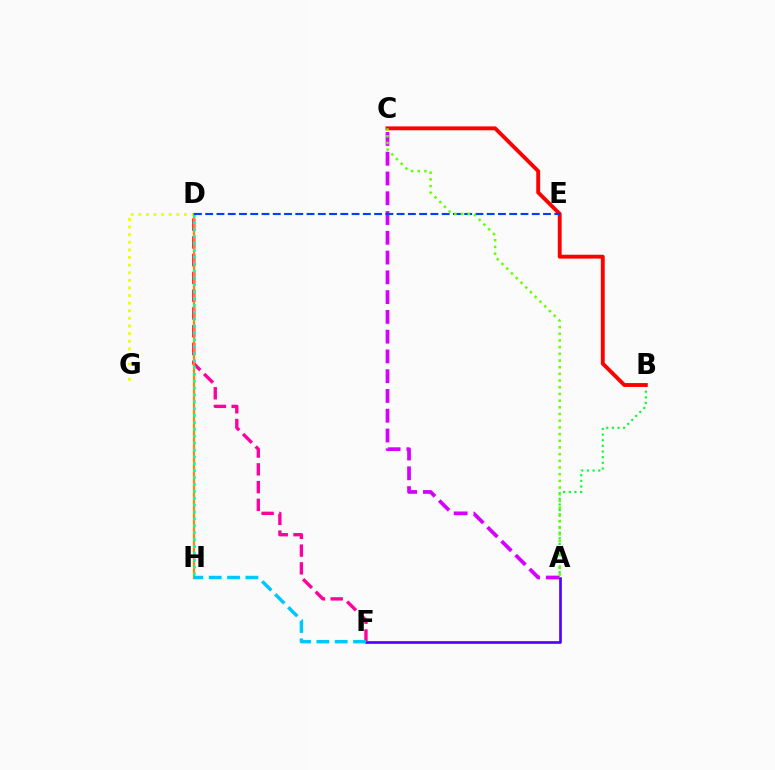{('A', 'C'): [{'color': '#d600ff', 'line_style': 'dashed', 'thickness': 2.69}, {'color': '#66ff00', 'line_style': 'dotted', 'thickness': 1.82}], ('A', 'F'): [{'color': '#4f00ff', 'line_style': 'solid', 'thickness': 1.92}], ('D', 'F'): [{'color': '#ff00a0', 'line_style': 'dashed', 'thickness': 2.41}], ('D', 'G'): [{'color': '#eeff00', 'line_style': 'dotted', 'thickness': 2.07}], ('D', 'H'): [{'color': '#ff8800', 'line_style': 'solid', 'thickness': 1.65}, {'color': '#00ffaf', 'line_style': 'dotted', 'thickness': 1.87}], ('A', 'B'): [{'color': '#00ff27', 'line_style': 'dotted', 'thickness': 1.53}], ('F', 'H'): [{'color': '#00c7ff', 'line_style': 'dashed', 'thickness': 2.49}], ('B', 'C'): [{'color': '#ff0000', 'line_style': 'solid', 'thickness': 2.79}], ('D', 'E'): [{'color': '#003fff', 'line_style': 'dashed', 'thickness': 1.53}]}